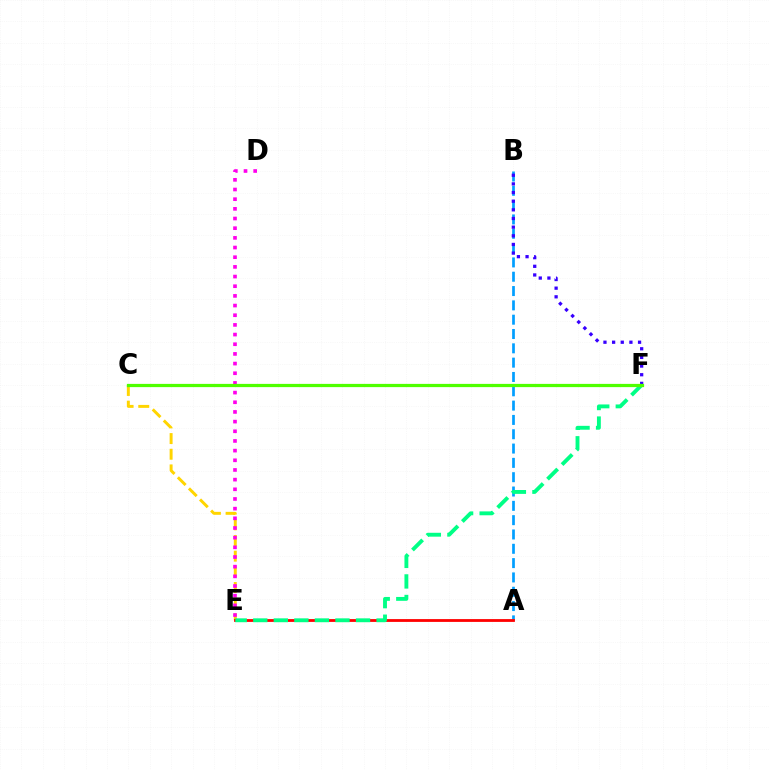{('C', 'E'): [{'color': '#ffd500', 'line_style': 'dashed', 'thickness': 2.13}], ('A', 'B'): [{'color': '#009eff', 'line_style': 'dashed', 'thickness': 1.95}], ('B', 'F'): [{'color': '#3700ff', 'line_style': 'dotted', 'thickness': 2.35}], ('D', 'E'): [{'color': '#ff00ed', 'line_style': 'dotted', 'thickness': 2.63}], ('A', 'E'): [{'color': '#ff0000', 'line_style': 'solid', 'thickness': 2.02}], ('E', 'F'): [{'color': '#00ff86', 'line_style': 'dashed', 'thickness': 2.79}], ('C', 'F'): [{'color': '#4fff00', 'line_style': 'solid', 'thickness': 2.33}]}